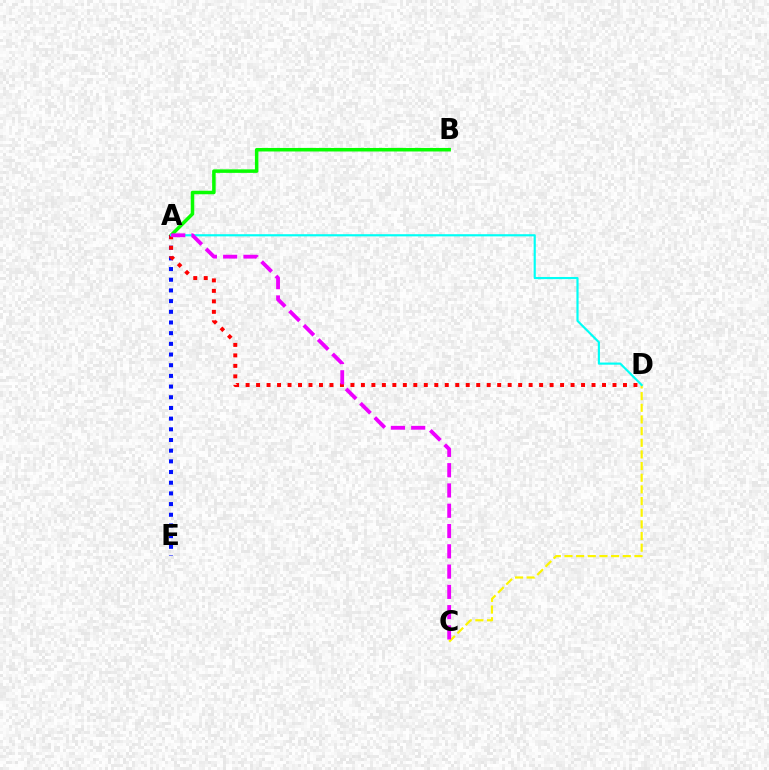{('A', 'B'): [{'color': '#08ff00', 'line_style': 'solid', 'thickness': 2.53}], ('C', 'D'): [{'color': '#fcf500', 'line_style': 'dashed', 'thickness': 1.58}], ('A', 'E'): [{'color': '#0010ff', 'line_style': 'dotted', 'thickness': 2.9}], ('A', 'D'): [{'color': '#ff0000', 'line_style': 'dotted', 'thickness': 2.85}, {'color': '#00fff6', 'line_style': 'solid', 'thickness': 1.56}], ('A', 'C'): [{'color': '#ee00ff', 'line_style': 'dashed', 'thickness': 2.76}]}